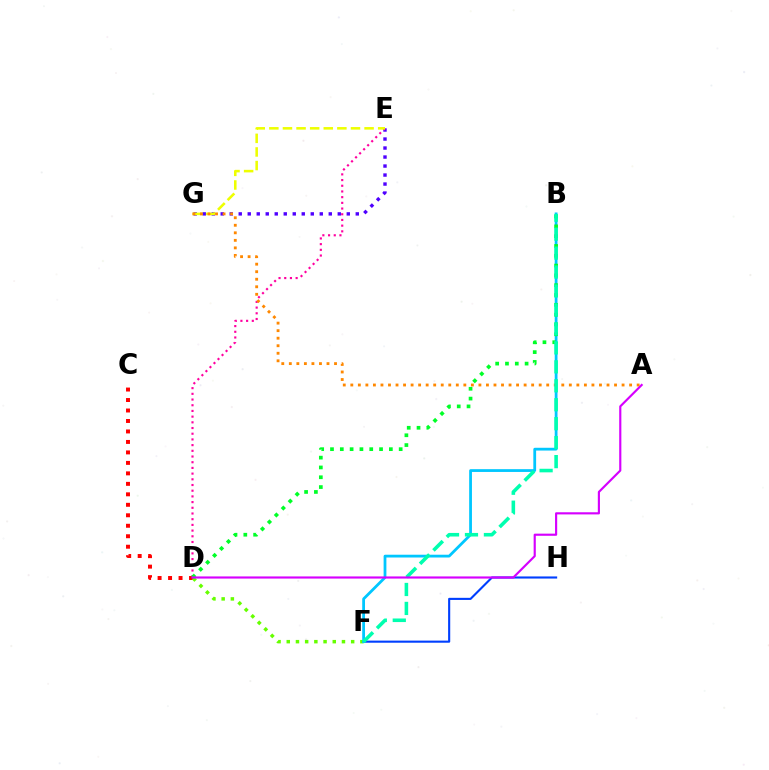{('F', 'H'): [{'color': '#003fff', 'line_style': 'solid', 'thickness': 1.52}], ('E', 'G'): [{'color': '#4f00ff', 'line_style': 'dotted', 'thickness': 2.45}, {'color': '#eeff00', 'line_style': 'dashed', 'thickness': 1.85}], ('D', 'E'): [{'color': '#ff00a0', 'line_style': 'dotted', 'thickness': 1.55}], ('C', 'D'): [{'color': '#ff0000', 'line_style': 'dotted', 'thickness': 2.85}], ('A', 'G'): [{'color': '#ff8800', 'line_style': 'dotted', 'thickness': 2.05}], ('D', 'F'): [{'color': '#66ff00', 'line_style': 'dotted', 'thickness': 2.5}], ('B', 'F'): [{'color': '#00c7ff', 'line_style': 'solid', 'thickness': 2.0}, {'color': '#00ffaf', 'line_style': 'dashed', 'thickness': 2.58}], ('B', 'D'): [{'color': '#00ff27', 'line_style': 'dotted', 'thickness': 2.67}], ('A', 'D'): [{'color': '#d600ff', 'line_style': 'solid', 'thickness': 1.55}]}